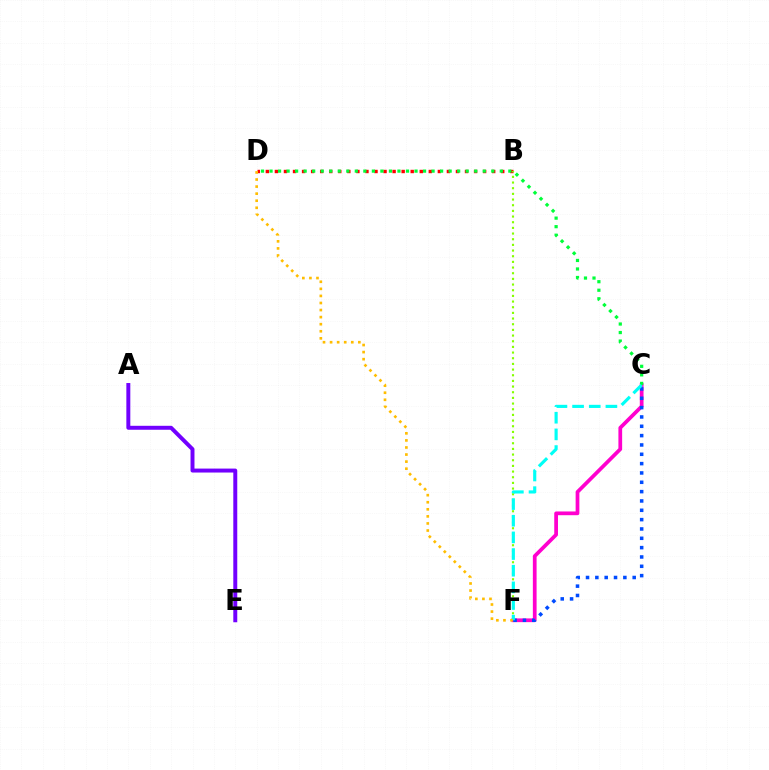{('B', 'D'): [{'color': '#ff0000', 'line_style': 'dotted', 'thickness': 2.46}], ('B', 'F'): [{'color': '#84ff00', 'line_style': 'dotted', 'thickness': 1.54}], ('A', 'E'): [{'color': '#7200ff', 'line_style': 'solid', 'thickness': 2.85}], ('C', 'F'): [{'color': '#ff00cf', 'line_style': 'solid', 'thickness': 2.69}, {'color': '#004bff', 'line_style': 'dotted', 'thickness': 2.54}, {'color': '#00fff6', 'line_style': 'dashed', 'thickness': 2.26}], ('C', 'D'): [{'color': '#00ff39', 'line_style': 'dotted', 'thickness': 2.32}], ('D', 'F'): [{'color': '#ffbd00', 'line_style': 'dotted', 'thickness': 1.92}]}